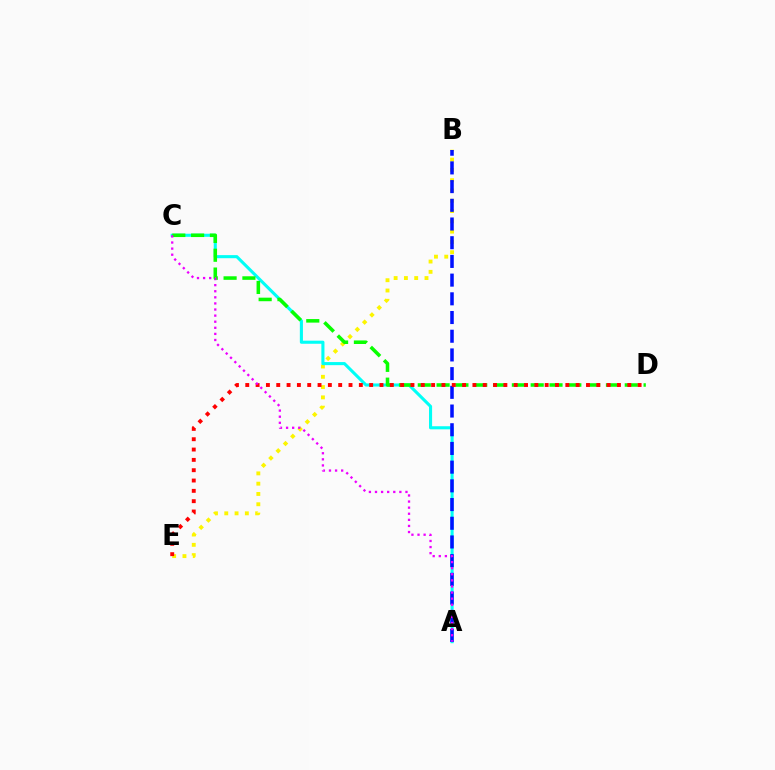{('B', 'E'): [{'color': '#fcf500', 'line_style': 'dotted', 'thickness': 2.8}], ('A', 'C'): [{'color': '#00fff6', 'line_style': 'solid', 'thickness': 2.22}, {'color': '#ee00ff', 'line_style': 'dotted', 'thickness': 1.66}], ('A', 'B'): [{'color': '#0010ff', 'line_style': 'dashed', 'thickness': 2.54}], ('C', 'D'): [{'color': '#08ff00', 'line_style': 'dashed', 'thickness': 2.56}], ('D', 'E'): [{'color': '#ff0000', 'line_style': 'dotted', 'thickness': 2.81}]}